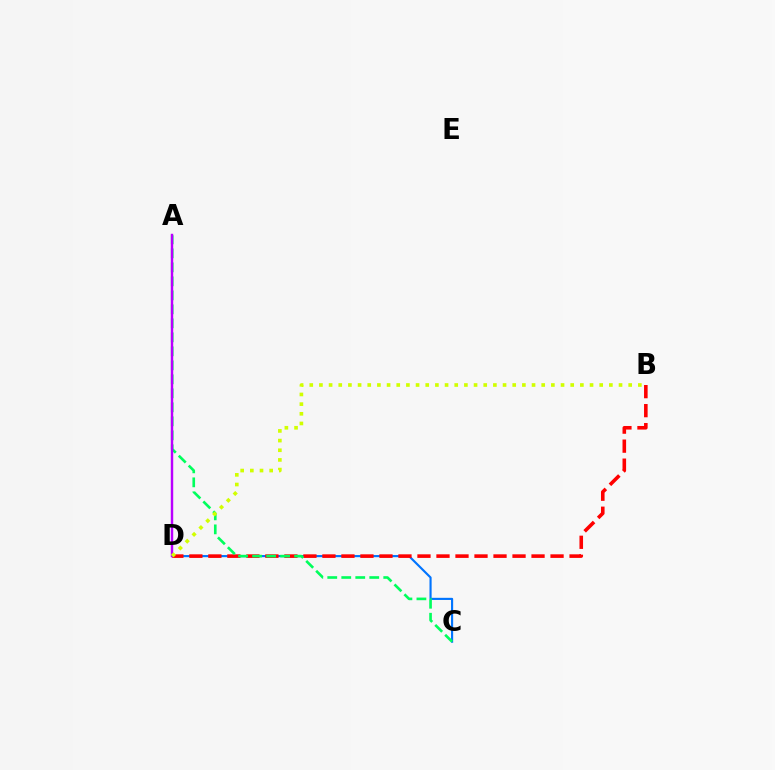{('C', 'D'): [{'color': '#0074ff', 'line_style': 'solid', 'thickness': 1.54}], ('B', 'D'): [{'color': '#ff0000', 'line_style': 'dashed', 'thickness': 2.58}, {'color': '#d1ff00', 'line_style': 'dotted', 'thickness': 2.63}], ('A', 'C'): [{'color': '#00ff5c', 'line_style': 'dashed', 'thickness': 1.9}], ('A', 'D'): [{'color': '#b900ff', 'line_style': 'solid', 'thickness': 1.75}]}